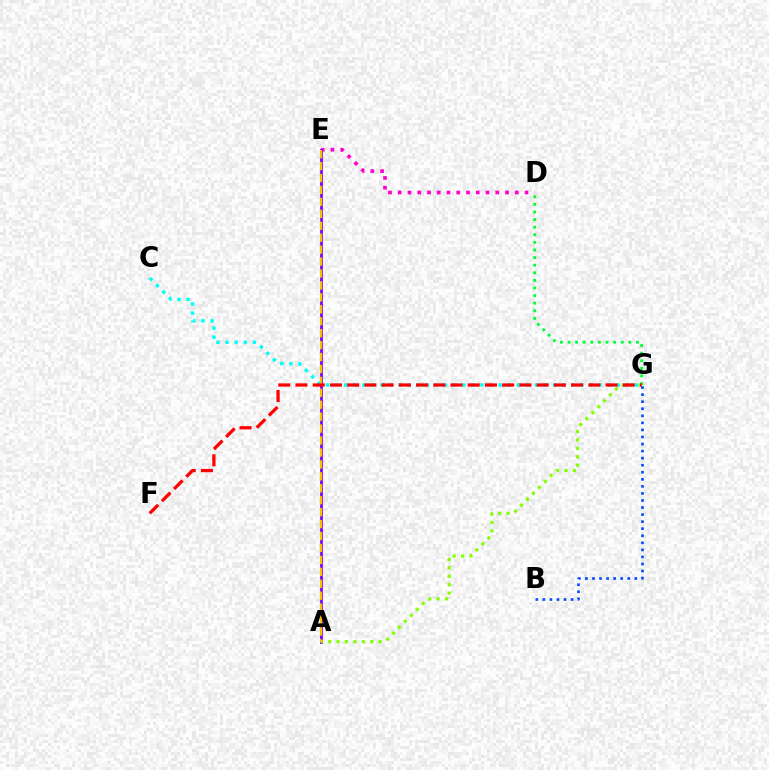{('D', 'E'): [{'color': '#ff00cf', 'line_style': 'dotted', 'thickness': 2.65}], ('D', 'G'): [{'color': '#00ff39', 'line_style': 'dotted', 'thickness': 2.06}], ('C', 'G'): [{'color': '#00fff6', 'line_style': 'dotted', 'thickness': 2.47}], ('A', 'E'): [{'color': '#7200ff', 'line_style': 'solid', 'thickness': 1.95}, {'color': '#ffbd00', 'line_style': 'dashed', 'thickness': 1.62}], ('A', 'G'): [{'color': '#84ff00', 'line_style': 'dotted', 'thickness': 2.28}], ('F', 'G'): [{'color': '#ff0000', 'line_style': 'dashed', 'thickness': 2.34}], ('B', 'G'): [{'color': '#004bff', 'line_style': 'dotted', 'thickness': 1.92}]}